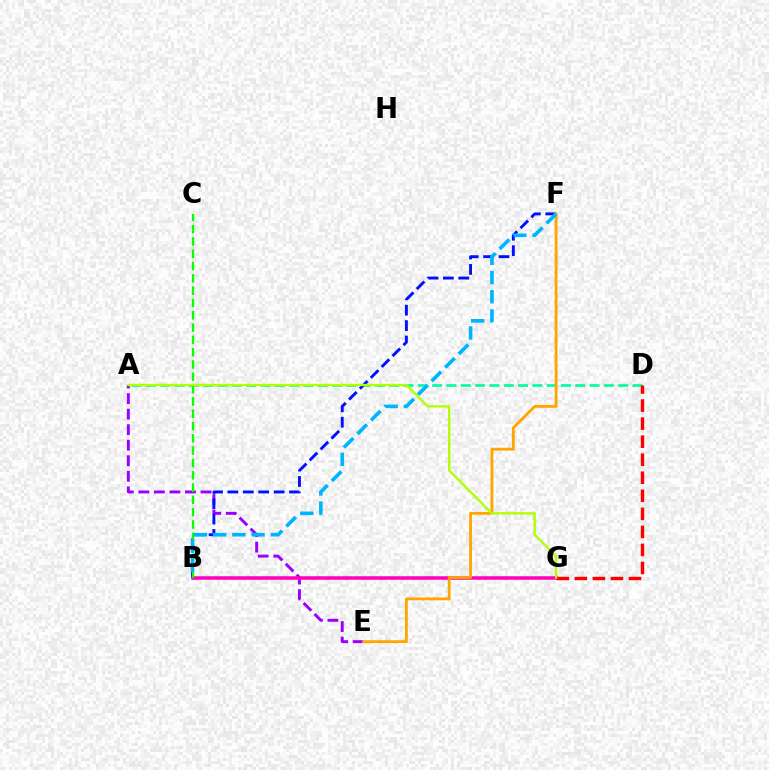{('A', 'E'): [{'color': '#9b00ff', 'line_style': 'dashed', 'thickness': 2.11}], ('A', 'D'): [{'color': '#00ff9d', 'line_style': 'dashed', 'thickness': 1.94}], ('B', 'G'): [{'color': '#ff00bd', 'line_style': 'solid', 'thickness': 2.54}], ('D', 'G'): [{'color': '#ff0000', 'line_style': 'dashed', 'thickness': 2.45}], ('B', 'F'): [{'color': '#0010ff', 'line_style': 'dashed', 'thickness': 2.09}, {'color': '#00b5ff', 'line_style': 'dashed', 'thickness': 2.61}], ('E', 'F'): [{'color': '#ffa500', 'line_style': 'solid', 'thickness': 2.03}], ('B', 'C'): [{'color': '#08ff00', 'line_style': 'dashed', 'thickness': 1.67}], ('A', 'G'): [{'color': '#b3ff00', 'line_style': 'solid', 'thickness': 1.67}]}